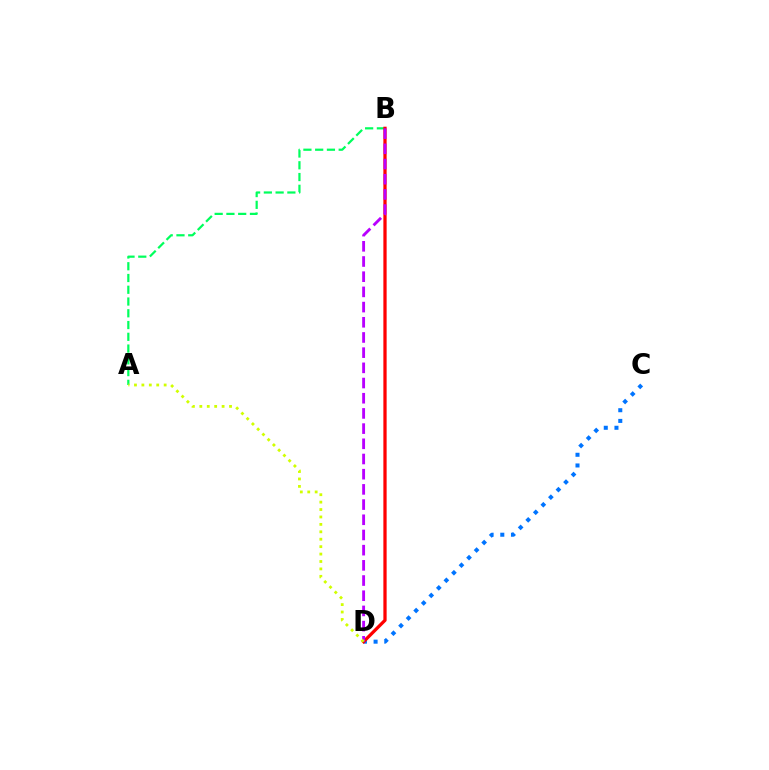{('A', 'B'): [{'color': '#00ff5c', 'line_style': 'dashed', 'thickness': 1.6}], ('C', 'D'): [{'color': '#0074ff', 'line_style': 'dotted', 'thickness': 2.9}], ('B', 'D'): [{'color': '#ff0000', 'line_style': 'solid', 'thickness': 2.35}, {'color': '#b900ff', 'line_style': 'dashed', 'thickness': 2.06}], ('A', 'D'): [{'color': '#d1ff00', 'line_style': 'dotted', 'thickness': 2.02}]}